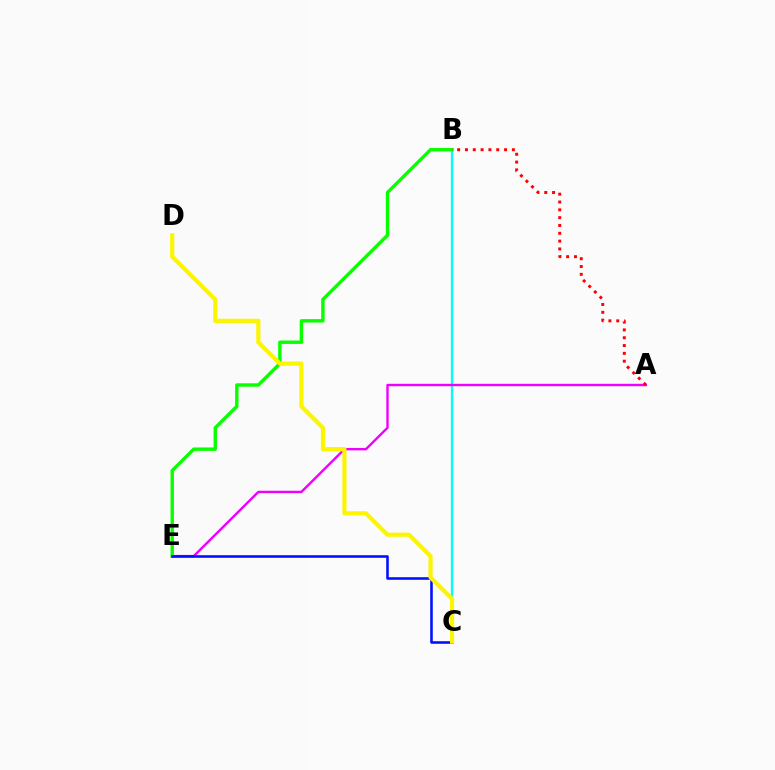{('B', 'C'): [{'color': '#00fff6', 'line_style': 'solid', 'thickness': 1.66}], ('A', 'E'): [{'color': '#ee00ff', 'line_style': 'solid', 'thickness': 1.73}], ('B', 'E'): [{'color': '#08ff00', 'line_style': 'solid', 'thickness': 2.44}], ('C', 'E'): [{'color': '#0010ff', 'line_style': 'solid', 'thickness': 1.85}], ('C', 'D'): [{'color': '#fcf500', 'line_style': 'solid', 'thickness': 2.99}], ('A', 'B'): [{'color': '#ff0000', 'line_style': 'dotted', 'thickness': 2.13}]}